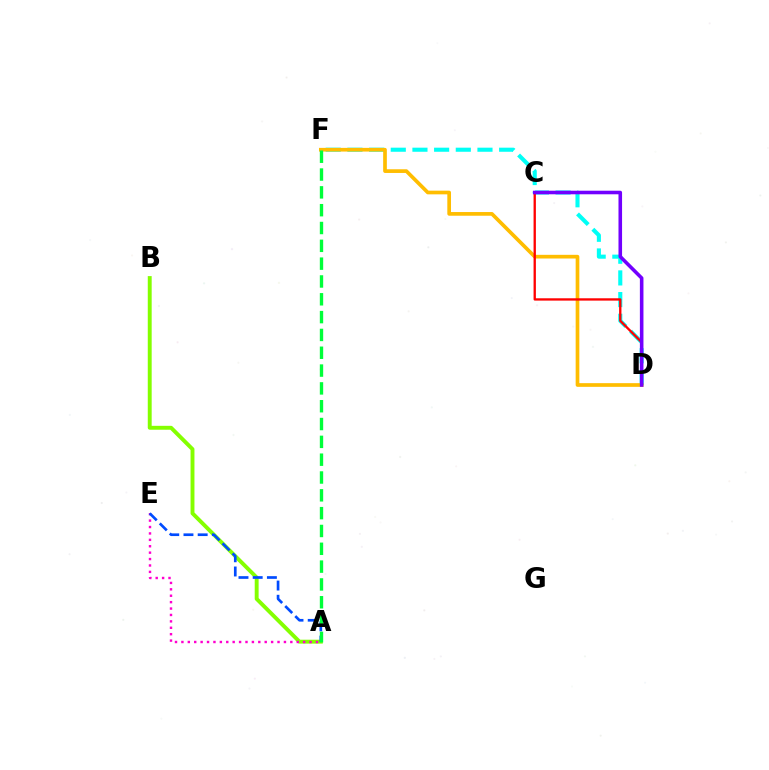{('A', 'B'): [{'color': '#84ff00', 'line_style': 'solid', 'thickness': 2.81}], ('D', 'F'): [{'color': '#00fff6', 'line_style': 'dashed', 'thickness': 2.94}, {'color': '#ffbd00', 'line_style': 'solid', 'thickness': 2.66}], ('A', 'E'): [{'color': '#ff00cf', 'line_style': 'dotted', 'thickness': 1.74}, {'color': '#004bff', 'line_style': 'dashed', 'thickness': 1.93}], ('C', 'D'): [{'color': '#ff0000', 'line_style': 'solid', 'thickness': 1.68}, {'color': '#7200ff', 'line_style': 'solid', 'thickness': 2.57}], ('A', 'F'): [{'color': '#00ff39', 'line_style': 'dashed', 'thickness': 2.42}]}